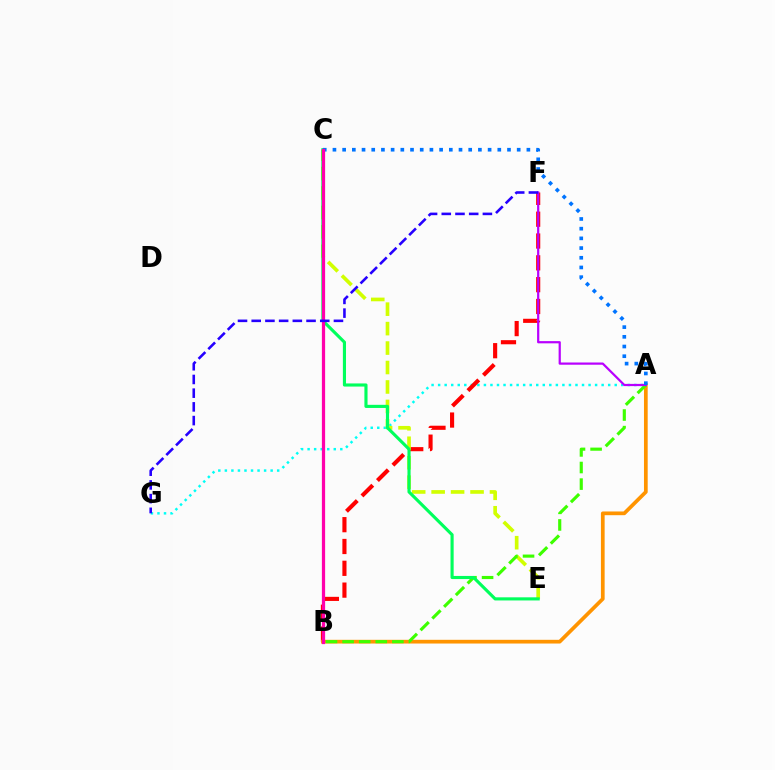{('A', 'G'): [{'color': '#00fff6', 'line_style': 'dotted', 'thickness': 1.78}], ('B', 'F'): [{'color': '#ff0000', 'line_style': 'dashed', 'thickness': 2.96}], ('C', 'E'): [{'color': '#d1ff00', 'line_style': 'dashed', 'thickness': 2.64}, {'color': '#00ff5c', 'line_style': 'solid', 'thickness': 2.25}], ('A', 'B'): [{'color': '#ff9400', 'line_style': 'solid', 'thickness': 2.68}, {'color': '#3dff00', 'line_style': 'dashed', 'thickness': 2.25}], ('A', 'F'): [{'color': '#b900ff', 'line_style': 'solid', 'thickness': 1.6}], ('A', 'C'): [{'color': '#0074ff', 'line_style': 'dotted', 'thickness': 2.63}], ('B', 'C'): [{'color': '#ff00ac', 'line_style': 'solid', 'thickness': 2.33}], ('F', 'G'): [{'color': '#2500ff', 'line_style': 'dashed', 'thickness': 1.86}]}